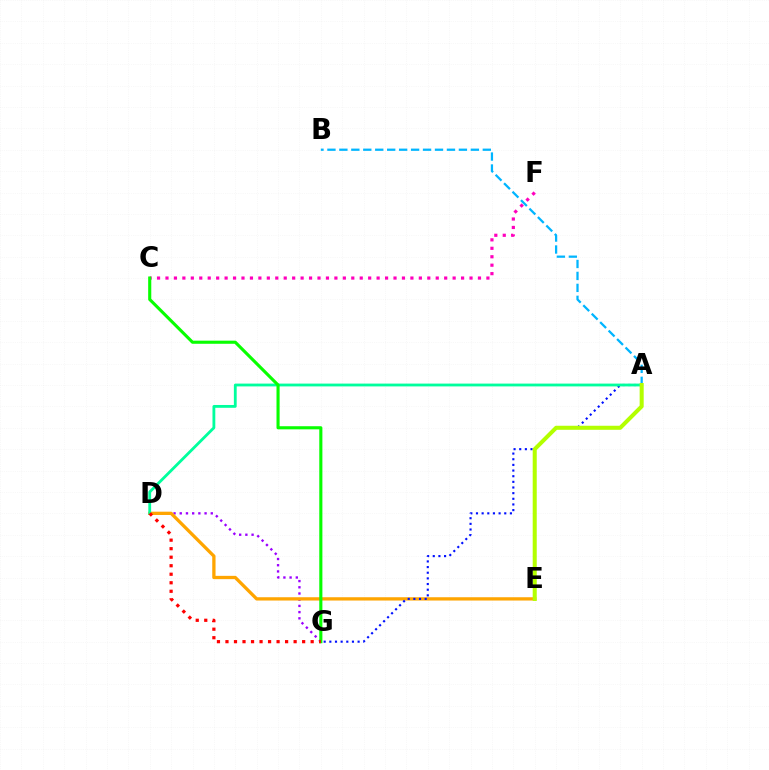{('C', 'F'): [{'color': '#ff00bd', 'line_style': 'dotted', 'thickness': 2.29}], ('D', 'G'): [{'color': '#9b00ff', 'line_style': 'dotted', 'thickness': 1.69}, {'color': '#ff0000', 'line_style': 'dotted', 'thickness': 2.31}], ('D', 'E'): [{'color': '#ffa500', 'line_style': 'solid', 'thickness': 2.37}], ('A', 'G'): [{'color': '#0010ff', 'line_style': 'dotted', 'thickness': 1.54}], ('A', 'D'): [{'color': '#00ff9d', 'line_style': 'solid', 'thickness': 2.03}], ('A', 'B'): [{'color': '#00b5ff', 'line_style': 'dashed', 'thickness': 1.62}], ('C', 'G'): [{'color': '#08ff00', 'line_style': 'solid', 'thickness': 2.24}], ('A', 'E'): [{'color': '#b3ff00', 'line_style': 'solid', 'thickness': 2.91}]}